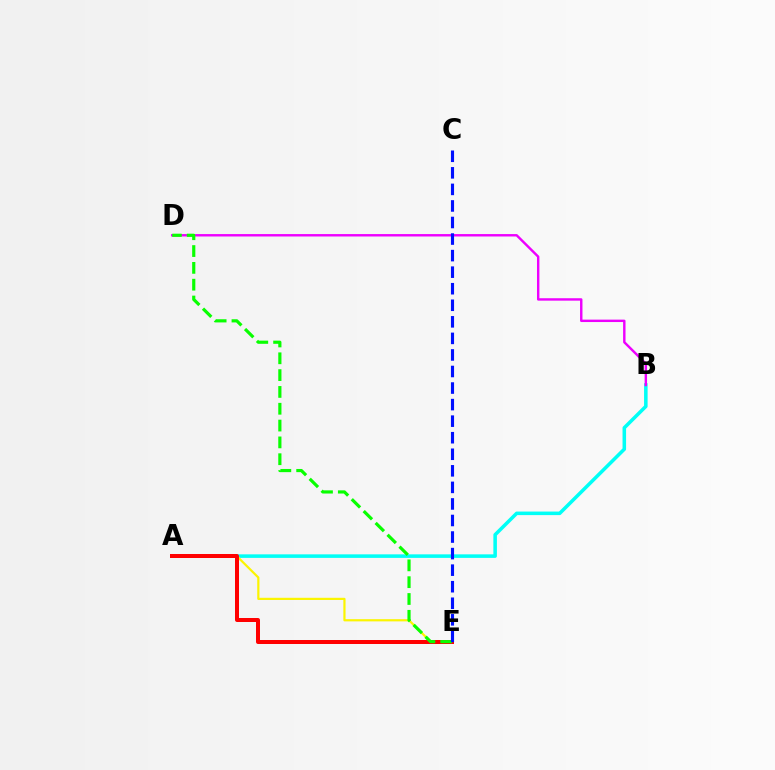{('A', 'B'): [{'color': '#00fff6', 'line_style': 'solid', 'thickness': 2.55}], ('B', 'D'): [{'color': '#ee00ff', 'line_style': 'solid', 'thickness': 1.74}], ('A', 'E'): [{'color': '#fcf500', 'line_style': 'solid', 'thickness': 1.59}, {'color': '#ff0000', 'line_style': 'solid', 'thickness': 2.88}], ('D', 'E'): [{'color': '#08ff00', 'line_style': 'dashed', 'thickness': 2.29}], ('C', 'E'): [{'color': '#0010ff', 'line_style': 'dashed', 'thickness': 2.25}]}